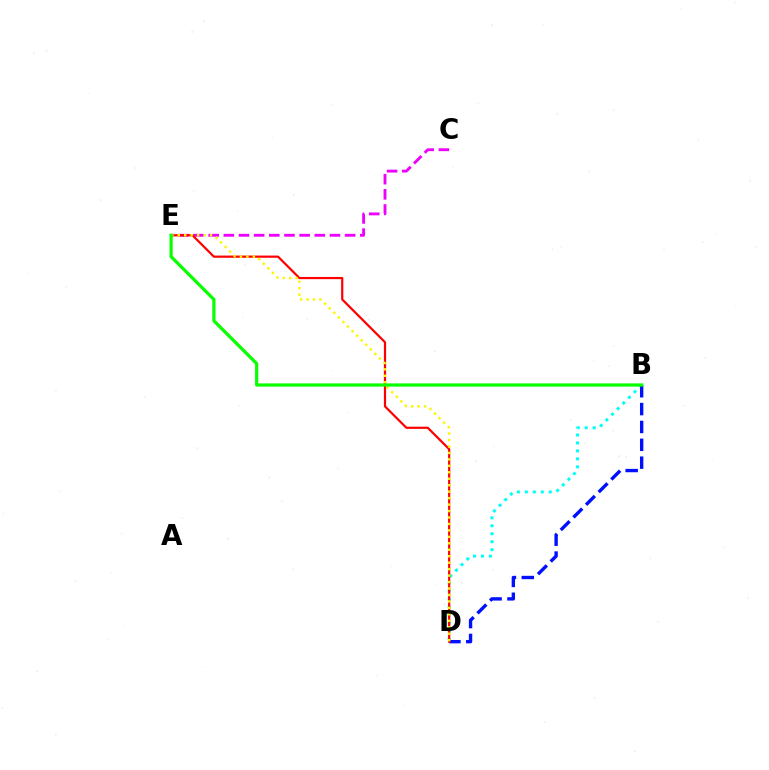{('B', 'D'): [{'color': '#00fff6', 'line_style': 'dotted', 'thickness': 2.16}, {'color': '#0010ff', 'line_style': 'dashed', 'thickness': 2.43}], ('C', 'E'): [{'color': '#ee00ff', 'line_style': 'dashed', 'thickness': 2.06}], ('D', 'E'): [{'color': '#ff0000', 'line_style': 'solid', 'thickness': 1.59}, {'color': '#fcf500', 'line_style': 'dotted', 'thickness': 1.75}], ('B', 'E'): [{'color': '#08ff00', 'line_style': 'solid', 'thickness': 2.31}]}